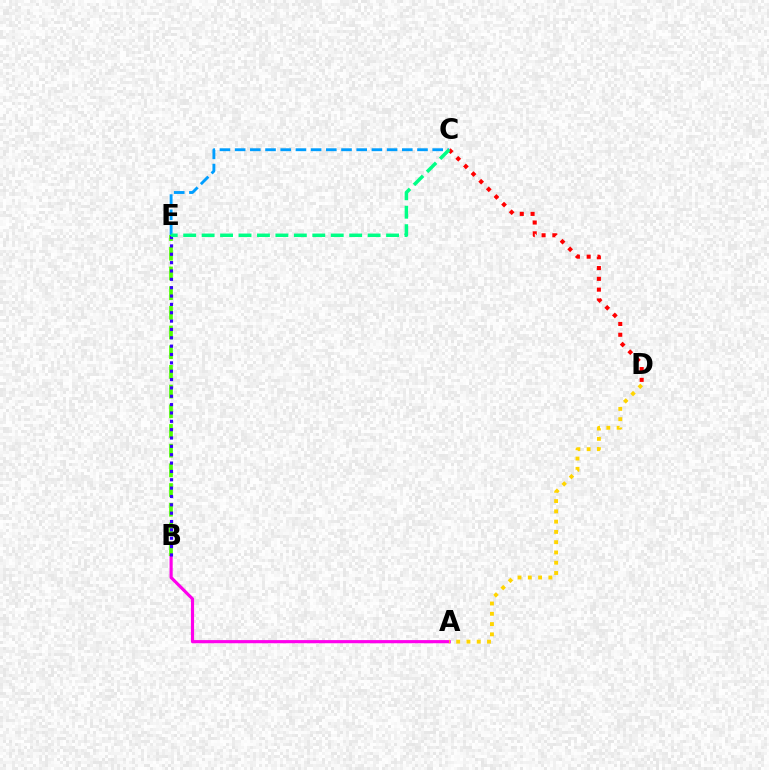{('C', 'D'): [{'color': '#ff0000', 'line_style': 'dotted', 'thickness': 2.93}], ('A', 'B'): [{'color': '#ff00ed', 'line_style': 'solid', 'thickness': 2.27}], ('A', 'D'): [{'color': '#ffd500', 'line_style': 'dotted', 'thickness': 2.79}], ('C', 'E'): [{'color': '#009eff', 'line_style': 'dashed', 'thickness': 2.06}, {'color': '#00ff86', 'line_style': 'dashed', 'thickness': 2.51}], ('B', 'E'): [{'color': '#4fff00', 'line_style': 'dashed', 'thickness': 2.68}, {'color': '#3700ff', 'line_style': 'dotted', 'thickness': 2.27}]}